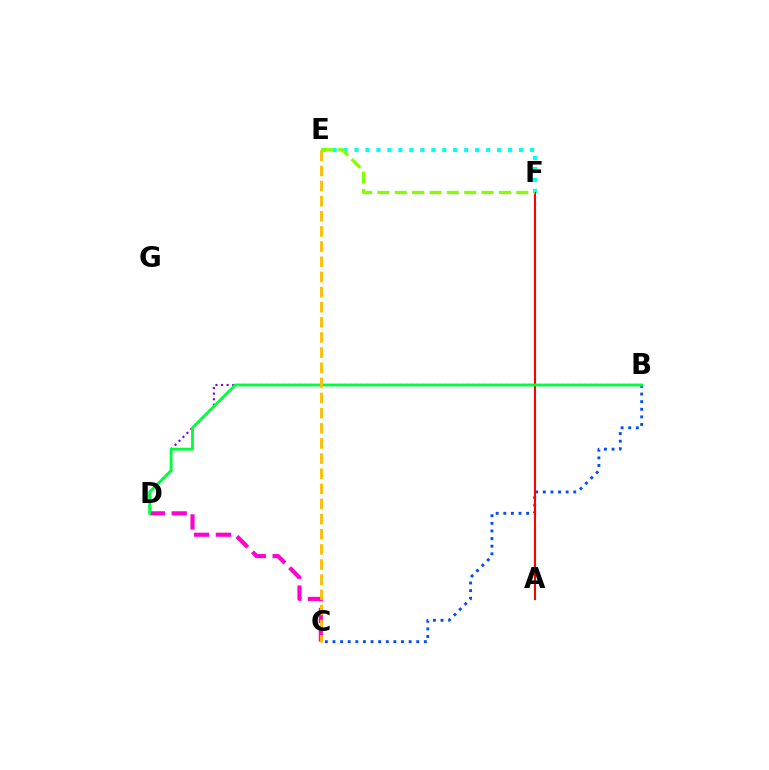{('E', 'F'): [{'color': '#00fff6', 'line_style': 'dotted', 'thickness': 2.98}, {'color': '#84ff00', 'line_style': 'dashed', 'thickness': 2.36}], ('B', 'D'): [{'color': '#7200ff', 'line_style': 'dotted', 'thickness': 1.52}, {'color': '#00ff39', 'line_style': 'solid', 'thickness': 2.04}], ('C', 'D'): [{'color': '#ff00cf', 'line_style': 'dashed', 'thickness': 2.97}], ('B', 'C'): [{'color': '#004bff', 'line_style': 'dotted', 'thickness': 2.07}], ('A', 'F'): [{'color': '#ff0000', 'line_style': 'solid', 'thickness': 1.51}], ('C', 'E'): [{'color': '#ffbd00', 'line_style': 'dashed', 'thickness': 2.06}]}